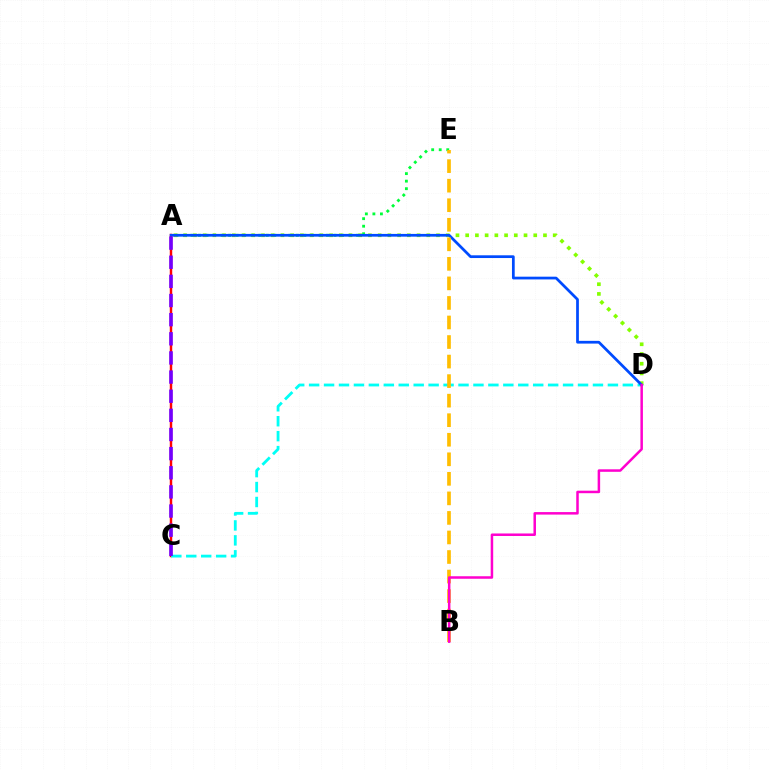{('A', 'C'): [{'color': '#ff0000', 'line_style': 'solid', 'thickness': 1.77}, {'color': '#7200ff', 'line_style': 'dashed', 'thickness': 2.6}], ('A', 'E'): [{'color': '#00ff39', 'line_style': 'dotted', 'thickness': 2.05}], ('C', 'D'): [{'color': '#00fff6', 'line_style': 'dashed', 'thickness': 2.03}], ('A', 'D'): [{'color': '#84ff00', 'line_style': 'dotted', 'thickness': 2.64}, {'color': '#004bff', 'line_style': 'solid', 'thickness': 1.97}], ('B', 'E'): [{'color': '#ffbd00', 'line_style': 'dashed', 'thickness': 2.65}], ('B', 'D'): [{'color': '#ff00cf', 'line_style': 'solid', 'thickness': 1.8}]}